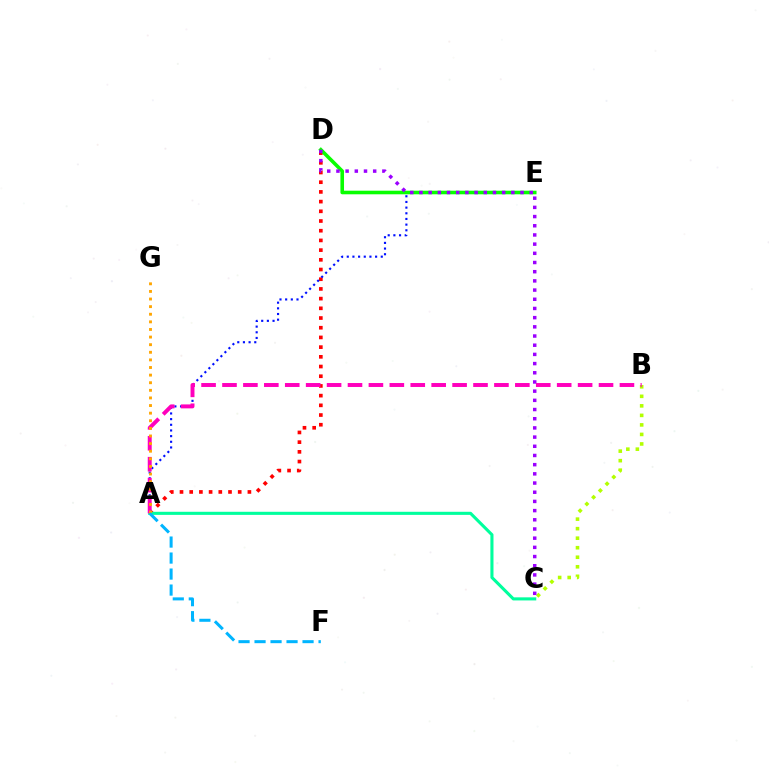{('A', 'D'): [{'color': '#ff0000', 'line_style': 'dotted', 'thickness': 2.64}], ('A', 'E'): [{'color': '#0010ff', 'line_style': 'dotted', 'thickness': 1.54}], ('D', 'E'): [{'color': '#08ff00', 'line_style': 'solid', 'thickness': 2.59}], ('A', 'C'): [{'color': '#00ff9d', 'line_style': 'solid', 'thickness': 2.22}], ('B', 'C'): [{'color': '#b3ff00', 'line_style': 'dotted', 'thickness': 2.59}], ('C', 'D'): [{'color': '#9b00ff', 'line_style': 'dotted', 'thickness': 2.5}], ('A', 'B'): [{'color': '#ff00bd', 'line_style': 'dashed', 'thickness': 2.84}], ('A', 'G'): [{'color': '#ffa500', 'line_style': 'dotted', 'thickness': 2.07}], ('A', 'F'): [{'color': '#00b5ff', 'line_style': 'dashed', 'thickness': 2.17}]}